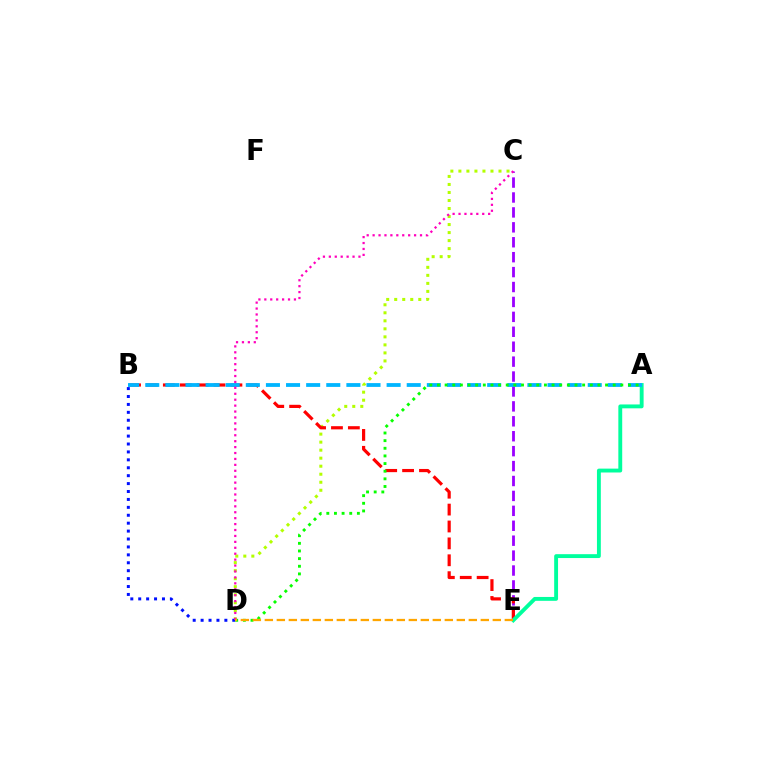{('C', 'E'): [{'color': '#9b00ff', 'line_style': 'dashed', 'thickness': 2.03}], ('C', 'D'): [{'color': '#b3ff00', 'line_style': 'dotted', 'thickness': 2.18}, {'color': '#ff00bd', 'line_style': 'dotted', 'thickness': 1.61}], ('B', 'E'): [{'color': '#ff0000', 'line_style': 'dashed', 'thickness': 2.3}], ('A', 'E'): [{'color': '#00ff9d', 'line_style': 'solid', 'thickness': 2.79}], ('A', 'B'): [{'color': '#00b5ff', 'line_style': 'dashed', 'thickness': 2.73}], ('B', 'D'): [{'color': '#0010ff', 'line_style': 'dotted', 'thickness': 2.15}], ('A', 'D'): [{'color': '#08ff00', 'line_style': 'dotted', 'thickness': 2.08}], ('D', 'E'): [{'color': '#ffa500', 'line_style': 'dashed', 'thickness': 1.63}]}